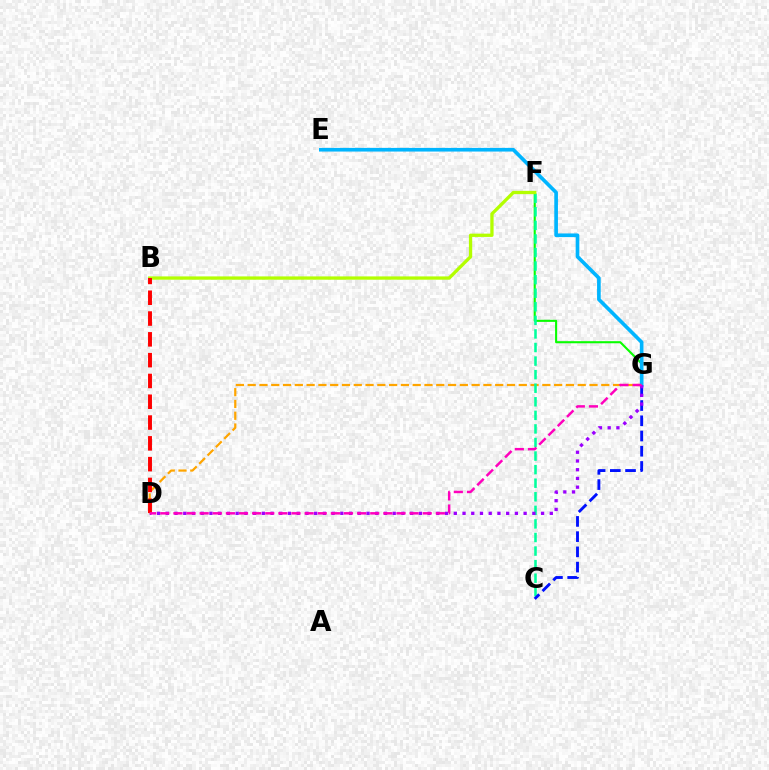{('D', 'G'): [{'color': '#ffa500', 'line_style': 'dashed', 'thickness': 1.6}, {'color': '#9b00ff', 'line_style': 'dotted', 'thickness': 2.37}, {'color': '#ff00bd', 'line_style': 'dashed', 'thickness': 1.78}], ('F', 'G'): [{'color': '#08ff00', 'line_style': 'solid', 'thickness': 1.5}], ('C', 'F'): [{'color': '#00ff9d', 'line_style': 'dashed', 'thickness': 1.84}], ('B', 'F'): [{'color': '#b3ff00', 'line_style': 'solid', 'thickness': 2.37}], ('C', 'G'): [{'color': '#0010ff', 'line_style': 'dashed', 'thickness': 2.07}], ('E', 'G'): [{'color': '#00b5ff', 'line_style': 'solid', 'thickness': 2.63}], ('B', 'D'): [{'color': '#ff0000', 'line_style': 'dashed', 'thickness': 2.83}]}